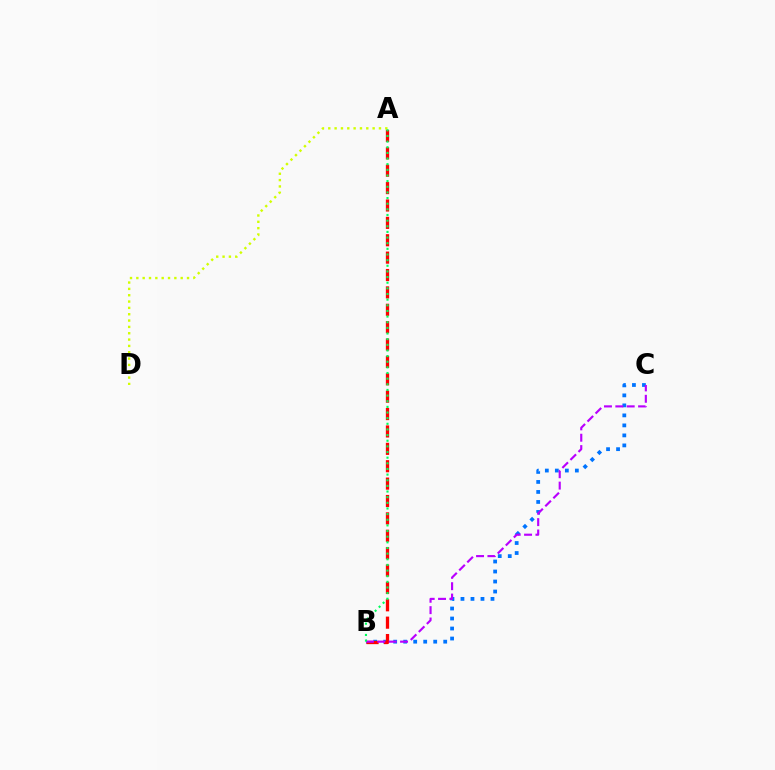{('A', 'D'): [{'color': '#d1ff00', 'line_style': 'dotted', 'thickness': 1.72}], ('B', 'C'): [{'color': '#0074ff', 'line_style': 'dotted', 'thickness': 2.72}, {'color': '#b900ff', 'line_style': 'dashed', 'thickness': 1.54}], ('A', 'B'): [{'color': '#ff0000', 'line_style': 'dashed', 'thickness': 2.36}, {'color': '#00ff5c', 'line_style': 'dotted', 'thickness': 1.53}]}